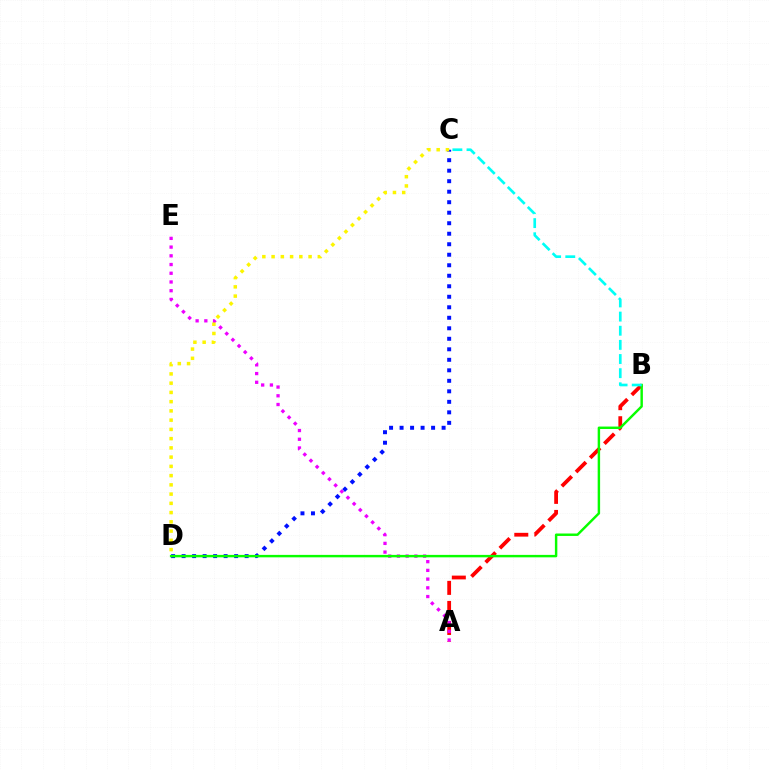{('C', 'D'): [{'color': '#0010ff', 'line_style': 'dotted', 'thickness': 2.85}, {'color': '#fcf500', 'line_style': 'dotted', 'thickness': 2.51}], ('A', 'B'): [{'color': '#ff0000', 'line_style': 'dashed', 'thickness': 2.72}], ('A', 'E'): [{'color': '#ee00ff', 'line_style': 'dotted', 'thickness': 2.37}], ('B', 'D'): [{'color': '#08ff00', 'line_style': 'solid', 'thickness': 1.76}], ('B', 'C'): [{'color': '#00fff6', 'line_style': 'dashed', 'thickness': 1.92}]}